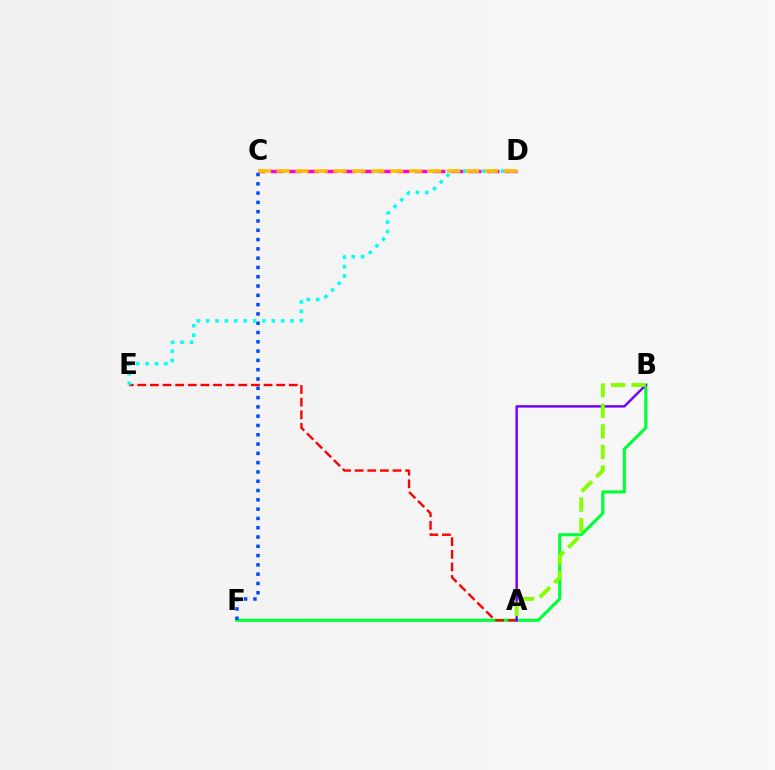{('B', 'F'): [{'color': '#00ff39', 'line_style': 'solid', 'thickness': 2.25}], ('C', 'D'): [{'color': '#ff00cf', 'line_style': 'dashed', 'thickness': 2.45}, {'color': '#ffbd00', 'line_style': 'dashed', 'thickness': 2.57}], ('A', 'E'): [{'color': '#ff0000', 'line_style': 'dashed', 'thickness': 1.72}], ('A', 'B'): [{'color': '#7200ff', 'line_style': 'solid', 'thickness': 1.75}, {'color': '#84ff00', 'line_style': 'dashed', 'thickness': 2.79}], ('C', 'F'): [{'color': '#004bff', 'line_style': 'dotted', 'thickness': 2.53}], ('D', 'E'): [{'color': '#00fff6', 'line_style': 'dotted', 'thickness': 2.55}]}